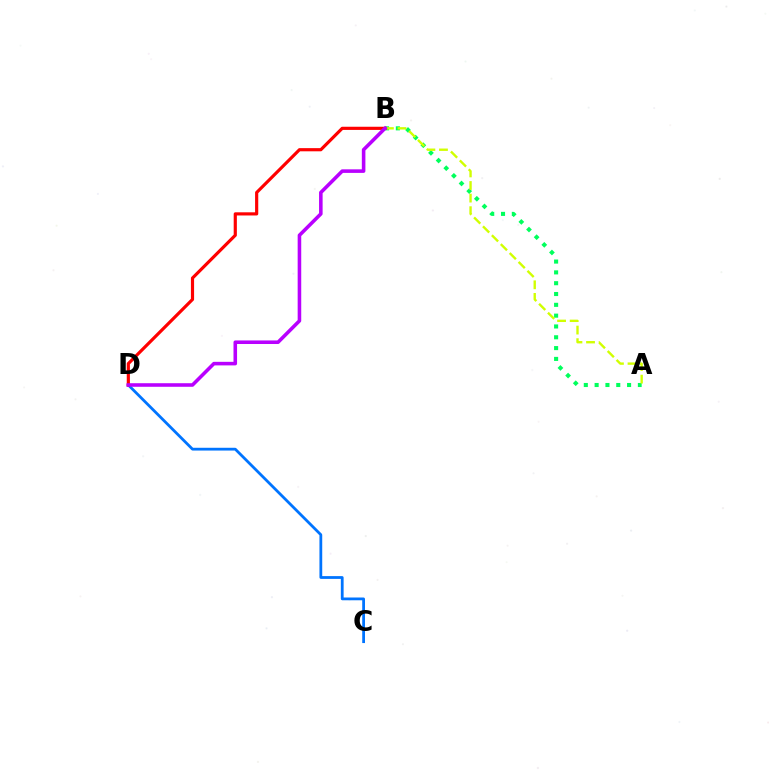{('A', 'B'): [{'color': '#00ff5c', 'line_style': 'dotted', 'thickness': 2.94}, {'color': '#d1ff00', 'line_style': 'dashed', 'thickness': 1.71}], ('C', 'D'): [{'color': '#0074ff', 'line_style': 'solid', 'thickness': 2.0}], ('B', 'D'): [{'color': '#ff0000', 'line_style': 'solid', 'thickness': 2.28}, {'color': '#b900ff', 'line_style': 'solid', 'thickness': 2.57}]}